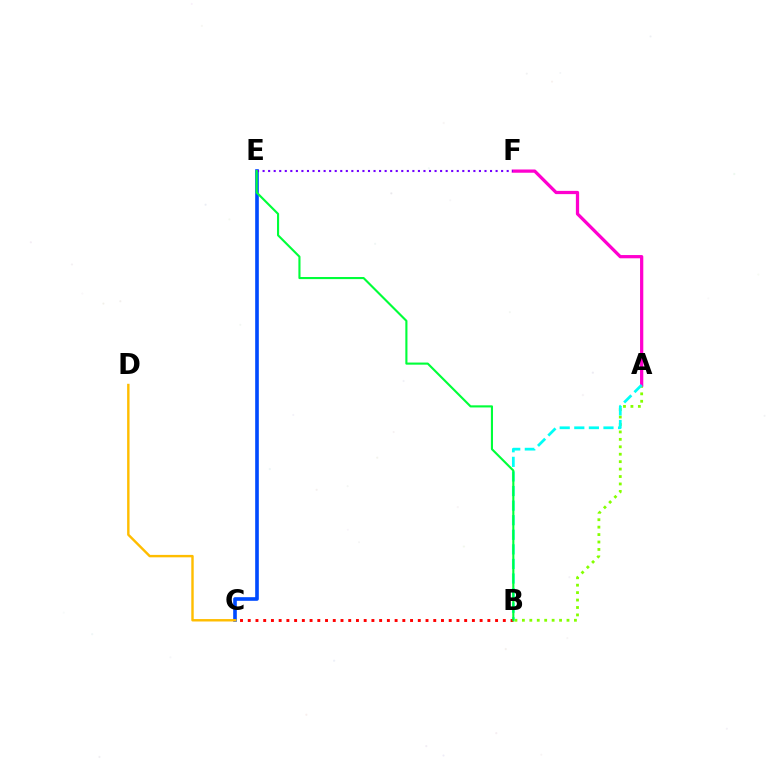{('A', 'B'): [{'color': '#84ff00', 'line_style': 'dotted', 'thickness': 2.02}, {'color': '#00fff6', 'line_style': 'dashed', 'thickness': 1.98}], ('C', 'E'): [{'color': '#004bff', 'line_style': 'solid', 'thickness': 2.62}], ('A', 'F'): [{'color': '#ff00cf', 'line_style': 'solid', 'thickness': 2.34}], ('C', 'D'): [{'color': '#ffbd00', 'line_style': 'solid', 'thickness': 1.74}], ('B', 'C'): [{'color': '#ff0000', 'line_style': 'dotted', 'thickness': 2.1}], ('E', 'F'): [{'color': '#7200ff', 'line_style': 'dotted', 'thickness': 1.51}], ('B', 'E'): [{'color': '#00ff39', 'line_style': 'solid', 'thickness': 1.52}]}